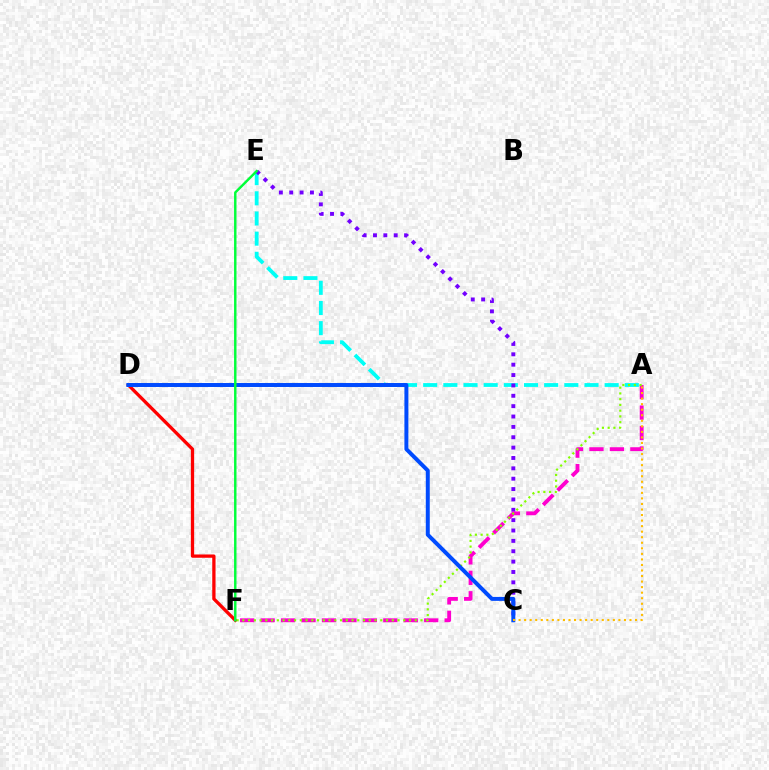{('A', 'E'): [{'color': '#00fff6', 'line_style': 'dashed', 'thickness': 2.74}], ('D', 'F'): [{'color': '#ff0000', 'line_style': 'solid', 'thickness': 2.37}], ('C', 'E'): [{'color': '#7200ff', 'line_style': 'dotted', 'thickness': 2.82}], ('A', 'F'): [{'color': '#ff00cf', 'line_style': 'dashed', 'thickness': 2.78}, {'color': '#84ff00', 'line_style': 'dotted', 'thickness': 1.56}], ('C', 'D'): [{'color': '#004bff', 'line_style': 'solid', 'thickness': 2.85}], ('A', 'C'): [{'color': '#ffbd00', 'line_style': 'dotted', 'thickness': 1.51}], ('E', 'F'): [{'color': '#00ff39', 'line_style': 'solid', 'thickness': 1.75}]}